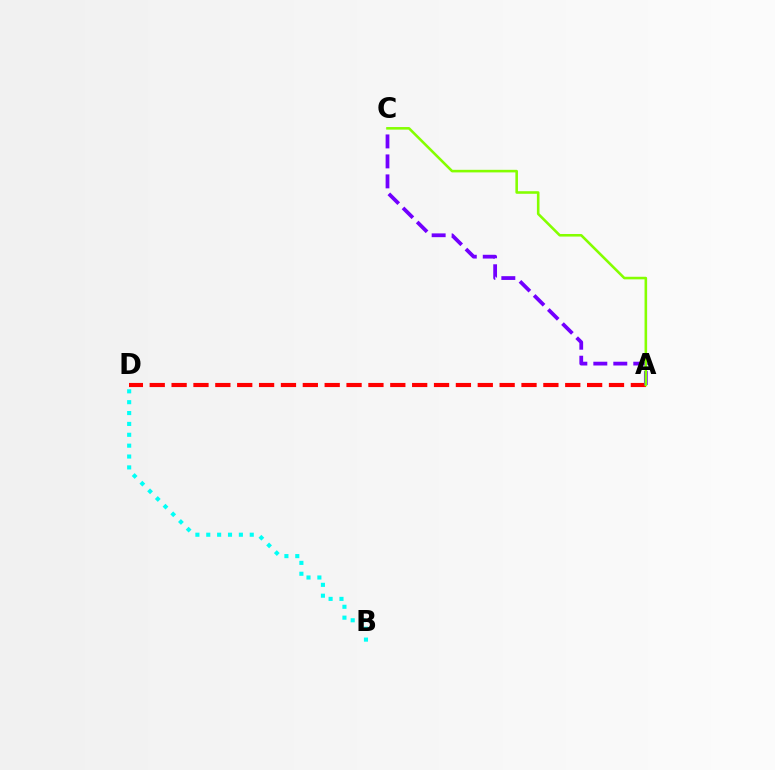{('A', 'D'): [{'color': '#ff0000', 'line_style': 'dashed', 'thickness': 2.97}], ('A', 'C'): [{'color': '#7200ff', 'line_style': 'dashed', 'thickness': 2.71}, {'color': '#84ff00', 'line_style': 'solid', 'thickness': 1.86}], ('B', 'D'): [{'color': '#00fff6', 'line_style': 'dotted', 'thickness': 2.95}]}